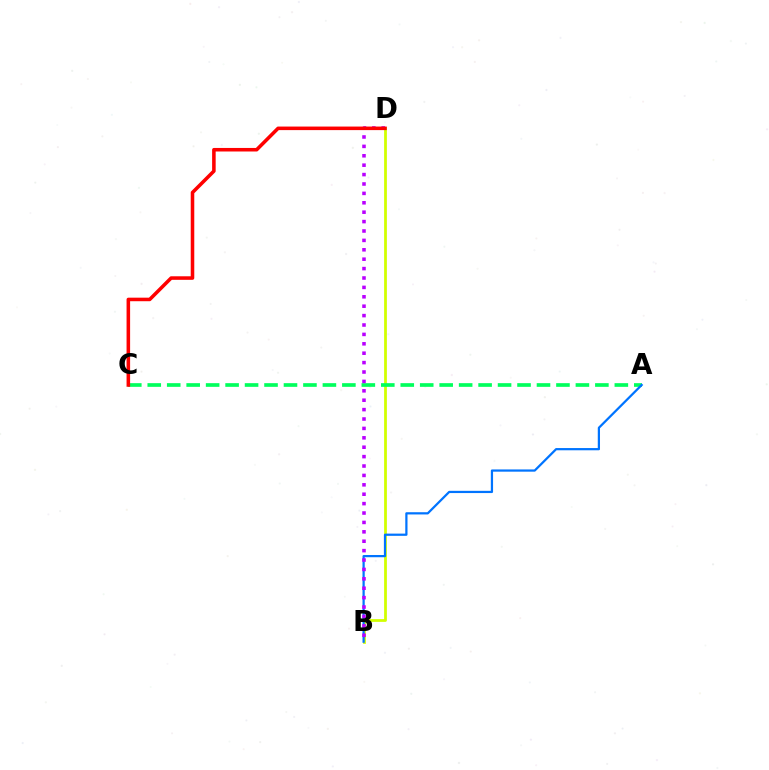{('B', 'D'): [{'color': '#d1ff00', 'line_style': 'solid', 'thickness': 1.99}, {'color': '#b900ff', 'line_style': 'dotted', 'thickness': 2.55}], ('A', 'C'): [{'color': '#00ff5c', 'line_style': 'dashed', 'thickness': 2.64}], ('A', 'B'): [{'color': '#0074ff', 'line_style': 'solid', 'thickness': 1.61}], ('C', 'D'): [{'color': '#ff0000', 'line_style': 'solid', 'thickness': 2.56}]}